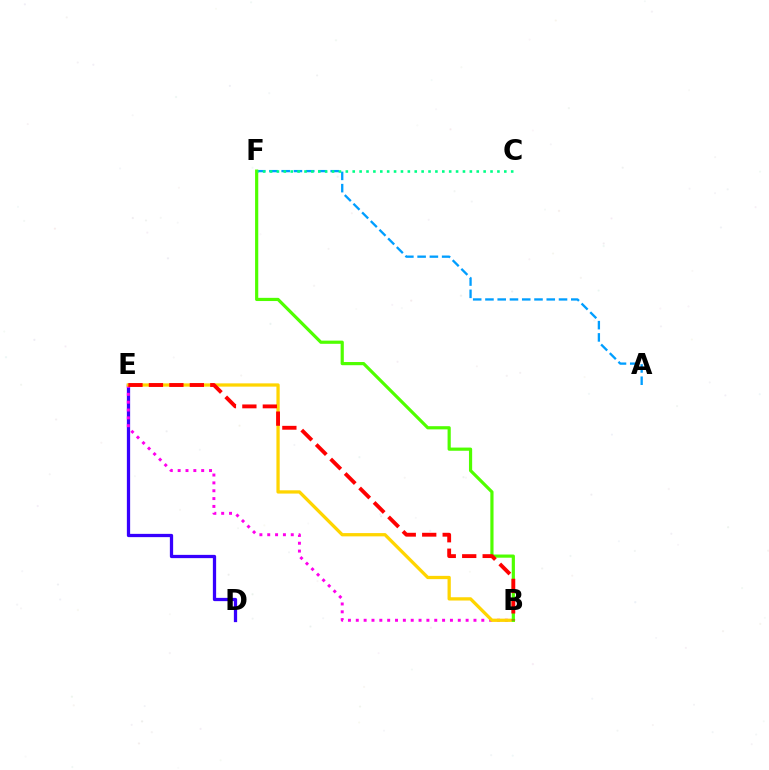{('A', 'F'): [{'color': '#009eff', 'line_style': 'dashed', 'thickness': 1.67}], ('D', 'E'): [{'color': '#3700ff', 'line_style': 'solid', 'thickness': 2.35}], ('B', 'E'): [{'color': '#ff00ed', 'line_style': 'dotted', 'thickness': 2.13}, {'color': '#ffd500', 'line_style': 'solid', 'thickness': 2.36}, {'color': '#ff0000', 'line_style': 'dashed', 'thickness': 2.78}], ('B', 'F'): [{'color': '#4fff00', 'line_style': 'solid', 'thickness': 2.29}], ('C', 'F'): [{'color': '#00ff86', 'line_style': 'dotted', 'thickness': 1.87}]}